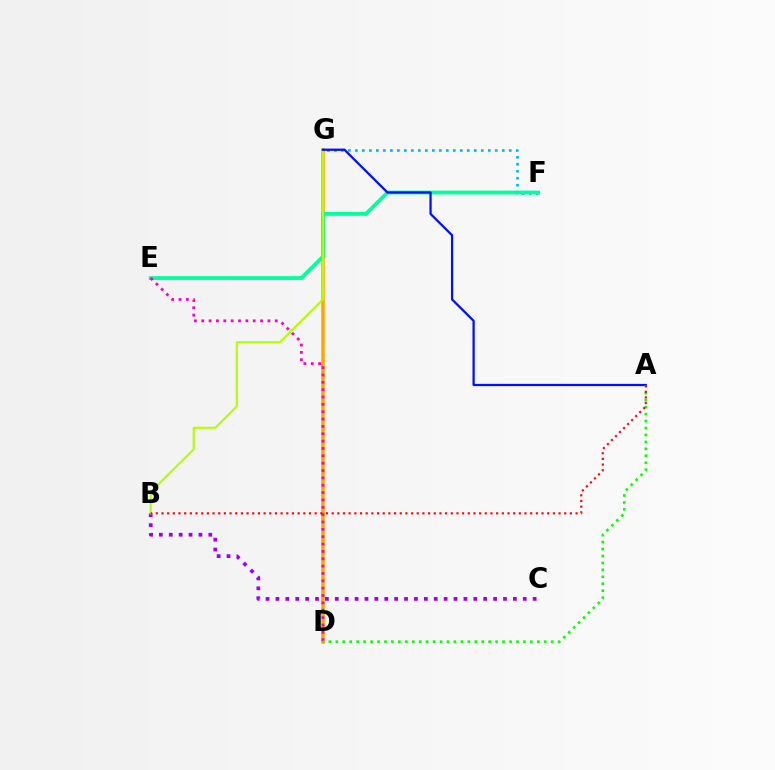{('B', 'C'): [{'color': '#9b00ff', 'line_style': 'dotted', 'thickness': 2.69}], ('F', 'G'): [{'color': '#00b5ff', 'line_style': 'dotted', 'thickness': 1.9}], ('D', 'G'): [{'color': '#ffa500', 'line_style': 'solid', 'thickness': 2.53}], ('E', 'F'): [{'color': '#00ff9d', 'line_style': 'solid', 'thickness': 2.72}], ('B', 'G'): [{'color': '#b3ff00', 'line_style': 'solid', 'thickness': 1.54}], ('D', 'E'): [{'color': '#ff00bd', 'line_style': 'dotted', 'thickness': 2.0}], ('A', 'G'): [{'color': '#0010ff', 'line_style': 'solid', 'thickness': 1.63}], ('A', 'D'): [{'color': '#08ff00', 'line_style': 'dotted', 'thickness': 1.89}], ('A', 'B'): [{'color': '#ff0000', 'line_style': 'dotted', 'thickness': 1.54}]}